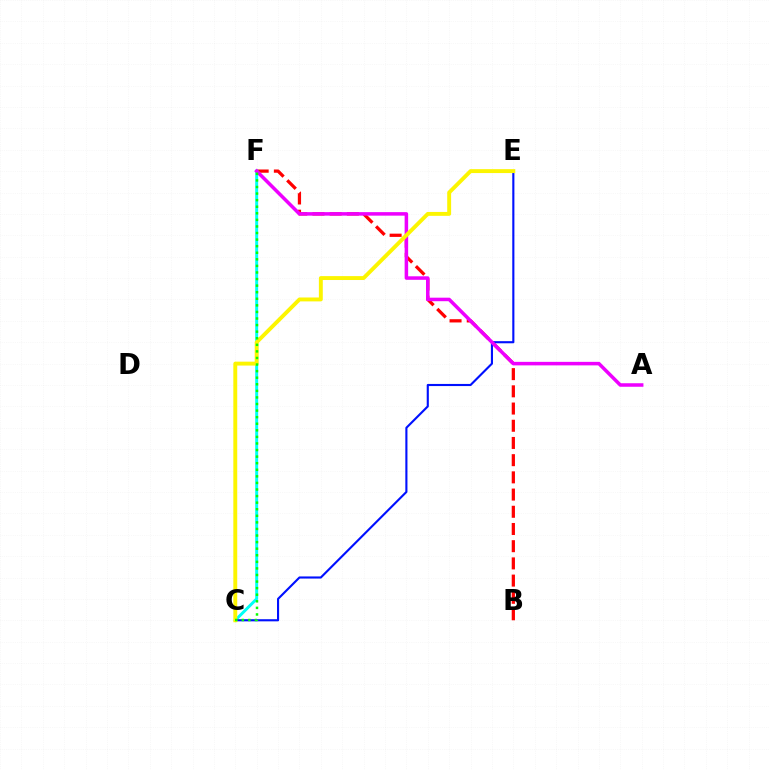{('B', 'F'): [{'color': '#ff0000', 'line_style': 'dashed', 'thickness': 2.34}], ('C', 'F'): [{'color': '#00fff6', 'line_style': 'solid', 'thickness': 2.13}, {'color': '#08ff00', 'line_style': 'dotted', 'thickness': 1.79}], ('C', 'E'): [{'color': '#0010ff', 'line_style': 'solid', 'thickness': 1.53}, {'color': '#fcf500', 'line_style': 'solid', 'thickness': 2.81}], ('A', 'F'): [{'color': '#ee00ff', 'line_style': 'solid', 'thickness': 2.53}]}